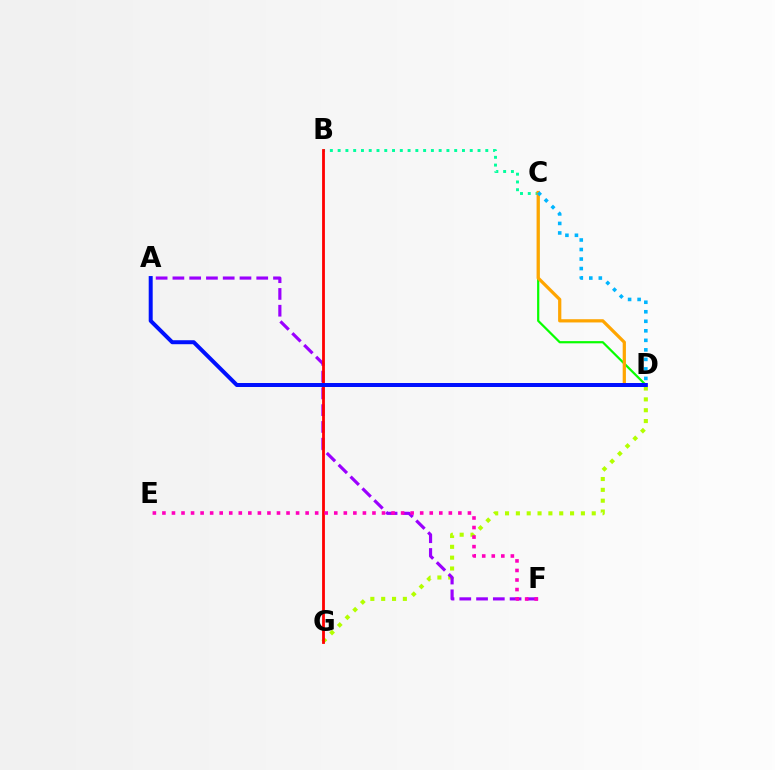{('D', 'G'): [{'color': '#b3ff00', 'line_style': 'dotted', 'thickness': 2.94}], ('C', 'D'): [{'color': '#08ff00', 'line_style': 'solid', 'thickness': 1.59}, {'color': '#ffa500', 'line_style': 'solid', 'thickness': 2.33}, {'color': '#00b5ff', 'line_style': 'dotted', 'thickness': 2.59}], ('B', 'C'): [{'color': '#00ff9d', 'line_style': 'dotted', 'thickness': 2.11}], ('A', 'F'): [{'color': '#9b00ff', 'line_style': 'dashed', 'thickness': 2.28}], ('B', 'G'): [{'color': '#ff0000', 'line_style': 'solid', 'thickness': 2.02}], ('E', 'F'): [{'color': '#ff00bd', 'line_style': 'dotted', 'thickness': 2.59}], ('A', 'D'): [{'color': '#0010ff', 'line_style': 'solid', 'thickness': 2.87}]}